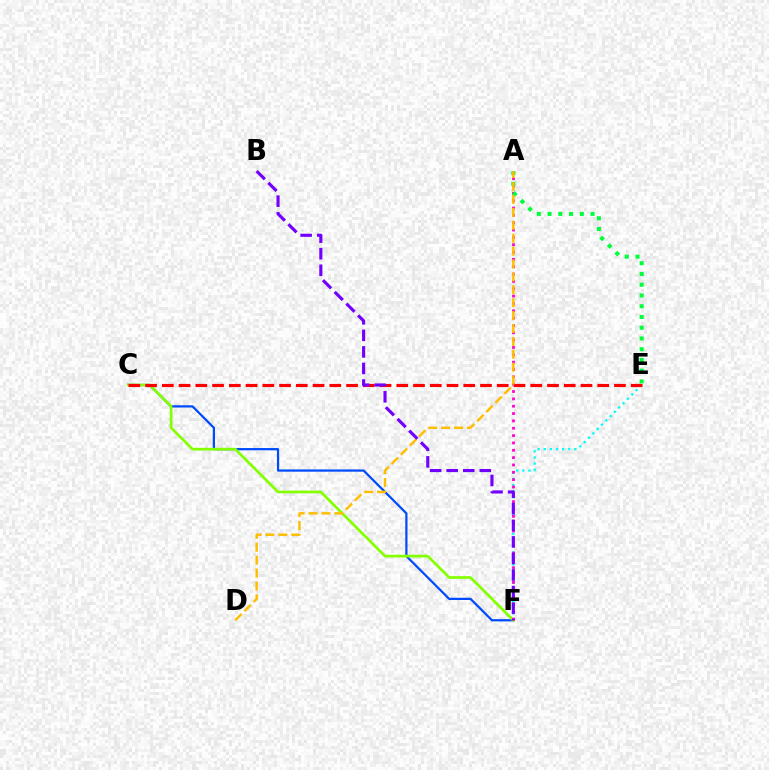{('E', 'F'): [{'color': '#00fff6', 'line_style': 'dotted', 'thickness': 1.66}], ('C', 'F'): [{'color': '#004bff', 'line_style': 'solid', 'thickness': 1.61}, {'color': '#84ff00', 'line_style': 'solid', 'thickness': 1.95}], ('A', 'F'): [{'color': '#ff00cf', 'line_style': 'dotted', 'thickness': 1.99}], ('C', 'E'): [{'color': '#ff0000', 'line_style': 'dashed', 'thickness': 2.27}], ('A', 'E'): [{'color': '#00ff39', 'line_style': 'dotted', 'thickness': 2.92}], ('A', 'D'): [{'color': '#ffbd00', 'line_style': 'dashed', 'thickness': 1.75}], ('B', 'F'): [{'color': '#7200ff', 'line_style': 'dashed', 'thickness': 2.25}]}